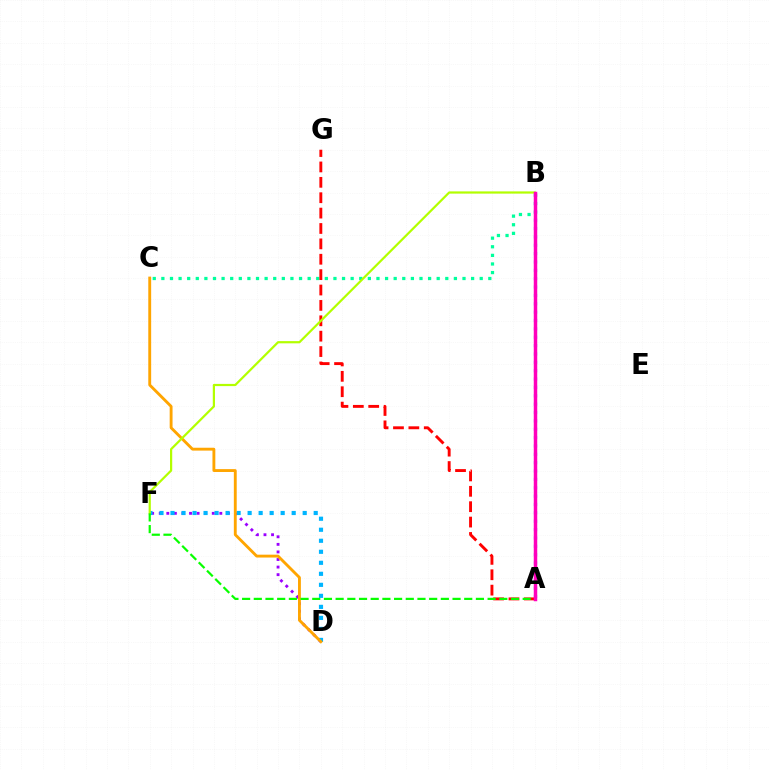{('D', 'F'): [{'color': '#9b00ff', 'line_style': 'dotted', 'thickness': 2.06}, {'color': '#00b5ff', 'line_style': 'dotted', 'thickness': 2.99}], ('A', 'B'): [{'color': '#0010ff', 'line_style': 'dotted', 'thickness': 2.27}, {'color': '#ff00bd', 'line_style': 'solid', 'thickness': 2.5}], ('B', 'C'): [{'color': '#00ff9d', 'line_style': 'dotted', 'thickness': 2.34}], ('C', 'D'): [{'color': '#ffa500', 'line_style': 'solid', 'thickness': 2.06}], ('A', 'G'): [{'color': '#ff0000', 'line_style': 'dashed', 'thickness': 2.09}], ('B', 'F'): [{'color': '#b3ff00', 'line_style': 'solid', 'thickness': 1.59}], ('A', 'F'): [{'color': '#08ff00', 'line_style': 'dashed', 'thickness': 1.59}]}